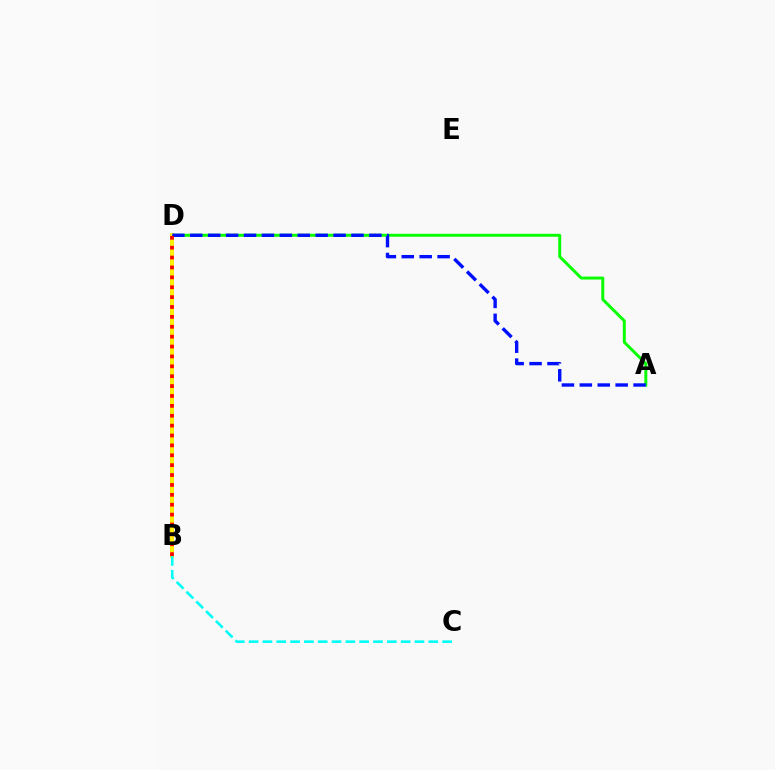{('B', 'D'): [{'color': '#ee00ff', 'line_style': 'solid', 'thickness': 2.75}, {'color': '#fcf500', 'line_style': 'solid', 'thickness': 2.78}, {'color': '#ff0000', 'line_style': 'dotted', 'thickness': 2.69}], ('A', 'D'): [{'color': '#08ff00', 'line_style': 'solid', 'thickness': 2.13}, {'color': '#0010ff', 'line_style': 'dashed', 'thickness': 2.43}], ('B', 'C'): [{'color': '#00fff6', 'line_style': 'dashed', 'thickness': 1.88}]}